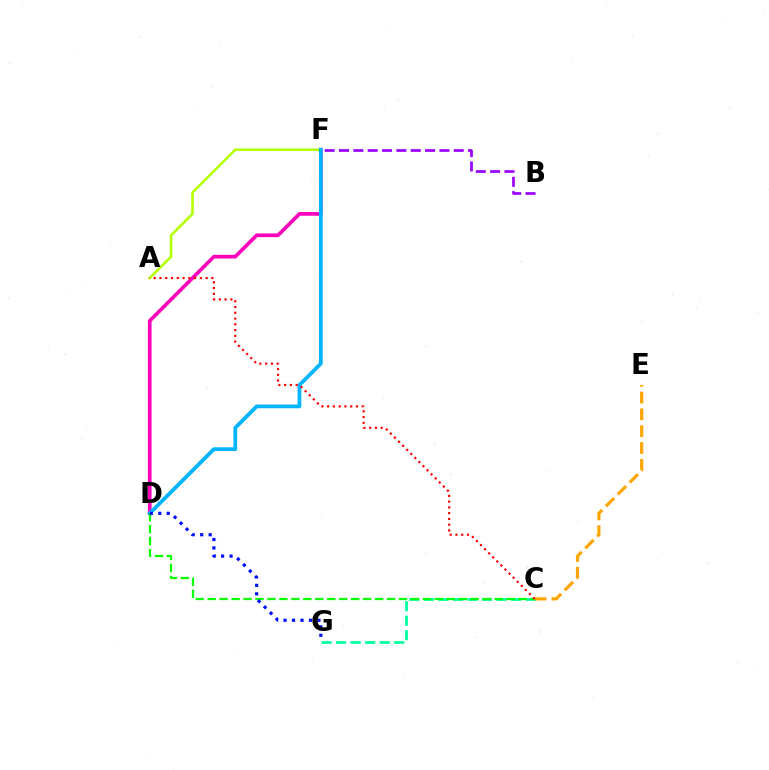{('D', 'F'): [{'color': '#ff00bd', 'line_style': 'solid', 'thickness': 2.64}, {'color': '#00b5ff', 'line_style': 'solid', 'thickness': 2.7}], ('A', 'F'): [{'color': '#b3ff00', 'line_style': 'solid', 'thickness': 1.87}], ('C', 'G'): [{'color': '#00ff9d', 'line_style': 'dashed', 'thickness': 1.97}], ('C', 'E'): [{'color': '#ffa500', 'line_style': 'dashed', 'thickness': 2.28}], ('C', 'D'): [{'color': '#08ff00', 'line_style': 'dashed', 'thickness': 1.62}], ('D', 'G'): [{'color': '#0010ff', 'line_style': 'dotted', 'thickness': 2.3}], ('B', 'F'): [{'color': '#9b00ff', 'line_style': 'dashed', 'thickness': 1.95}], ('A', 'C'): [{'color': '#ff0000', 'line_style': 'dotted', 'thickness': 1.57}]}